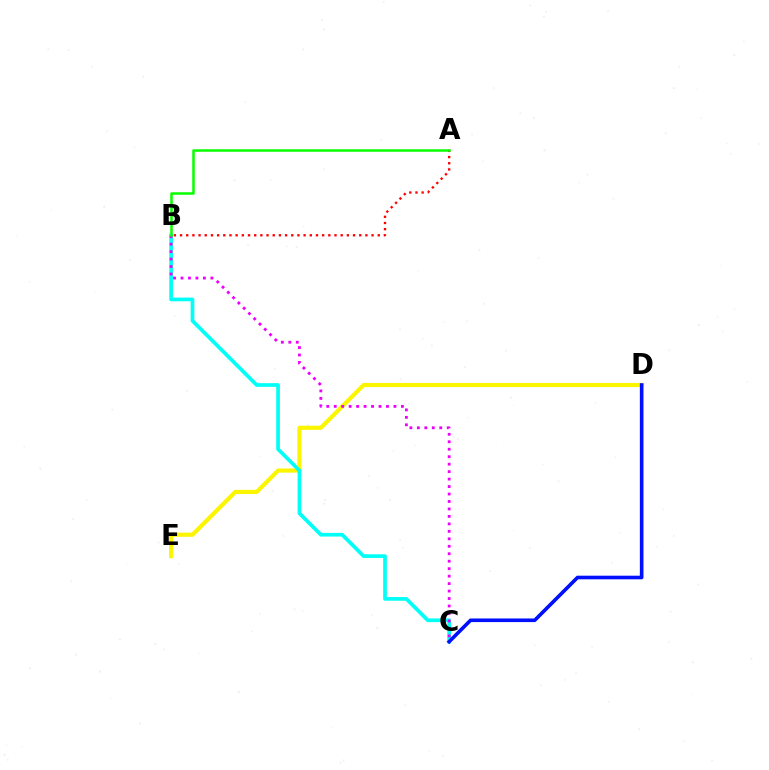{('D', 'E'): [{'color': '#fcf500', 'line_style': 'solid', 'thickness': 2.99}], ('A', 'B'): [{'color': '#ff0000', 'line_style': 'dotted', 'thickness': 1.68}, {'color': '#08ff00', 'line_style': 'solid', 'thickness': 1.8}], ('B', 'C'): [{'color': '#00fff6', 'line_style': 'solid', 'thickness': 2.65}, {'color': '#ee00ff', 'line_style': 'dotted', 'thickness': 2.03}], ('C', 'D'): [{'color': '#0010ff', 'line_style': 'solid', 'thickness': 2.61}]}